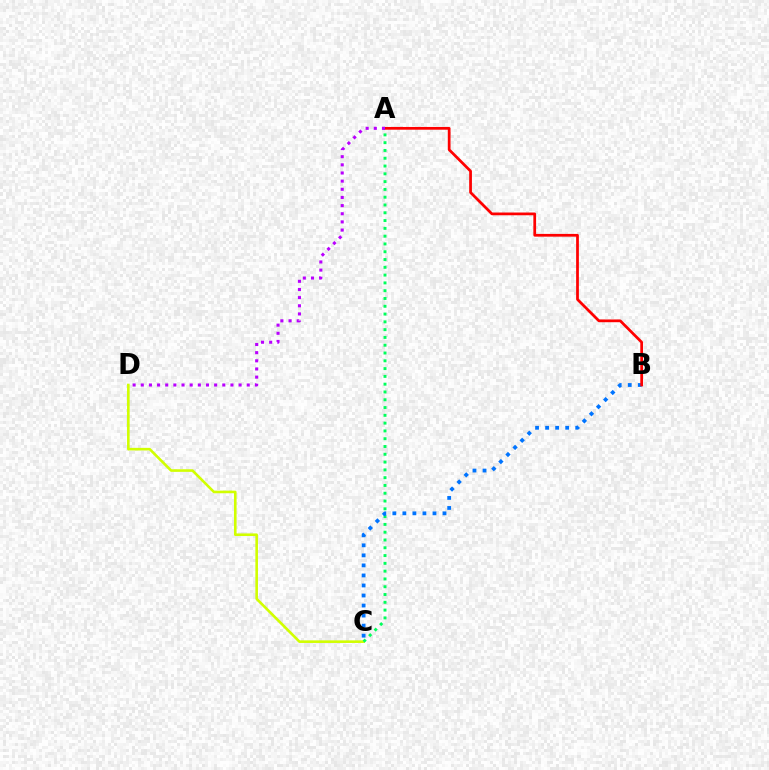{('C', 'D'): [{'color': '#d1ff00', 'line_style': 'solid', 'thickness': 1.88}], ('A', 'C'): [{'color': '#00ff5c', 'line_style': 'dotted', 'thickness': 2.12}], ('B', 'C'): [{'color': '#0074ff', 'line_style': 'dotted', 'thickness': 2.73}], ('A', 'B'): [{'color': '#ff0000', 'line_style': 'solid', 'thickness': 1.98}], ('A', 'D'): [{'color': '#b900ff', 'line_style': 'dotted', 'thickness': 2.21}]}